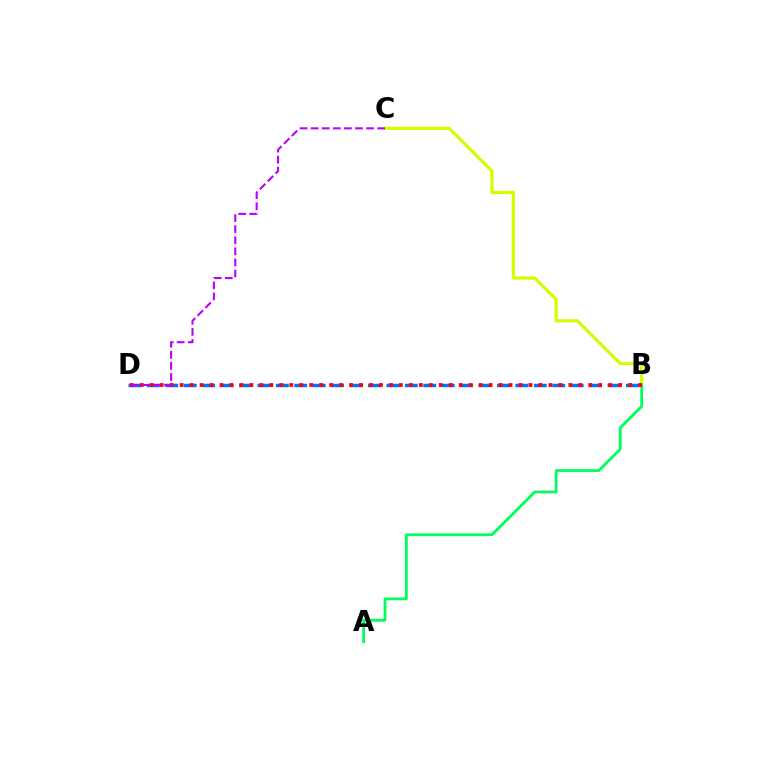{('B', 'D'): [{'color': '#0074ff', 'line_style': 'dashed', 'thickness': 2.5}, {'color': '#ff0000', 'line_style': 'dotted', 'thickness': 2.71}], ('B', 'C'): [{'color': '#d1ff00', 'line_style': 'solid', 'thickness': 2.32}], ('A', 'B'): [{'color': '#00ff5c', 'line_style': 'solid', 'thickness': 2.0}], ('C', 'D'): [{'color': '#b900ff', 'line_style': 'dashed', 'thickness': 1.51}]}